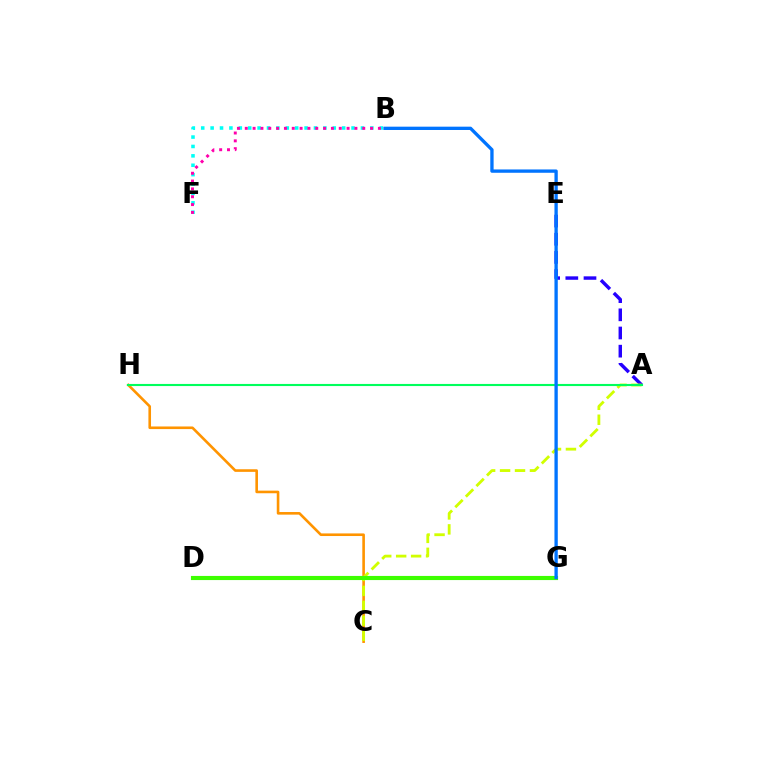{('D', 'G'): [{'color': '#ff0000', 'line_style': 'dashed', 'thickness': 1.91}, {'color': '#b900ff', 'line_style': 'solid', 'thickness': 1.58}, {'color': '#3dff00', 'line_style': 'solid', 'thickness': 2.97}], ('A', 'E'): [{'color': '#2500ff', 'line_style': 'dashed', 'thickness': 2.47}], ('C', 'H'): [{'color': '#ff9400', 'line_style': 'solid', 'thickness': 1.88}], ('A', 'C'): [{'color': '#d1ff00', 'line_style': 'dashed', 'thickness': 2.03}], ('B', 'F'): [{'color': '#00fff6', 'line_style': 'dotted', 'thickness': 2.55}, {'color': '#ff00ac', 'line_style': 'dotted', 'thickness': 2.13}], ('A', 'H'): [{'color': '#00ff5c', 'line_style': 'solid', 'thickness': 1.52}], ('B', 'G'): [{'color': '#0074ff', 'line_style': 'solid', 'thickness': 2.39}]}